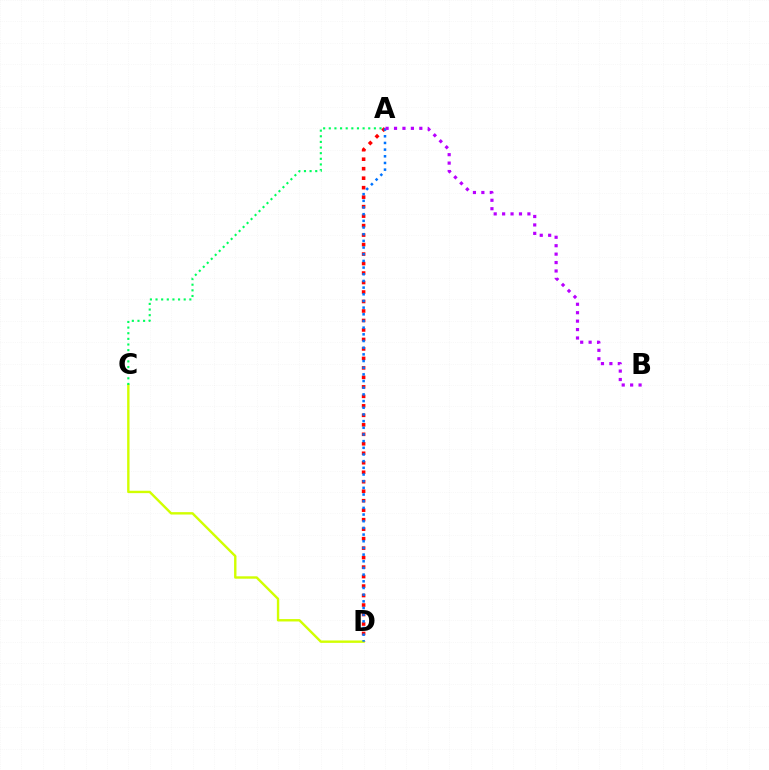{('A', 'D'): [{'color': '#ff0000', 'line_style': 'dotted', 'thickness': 2.58}, {'color': '#0074ff', 'line_style': 'dotted', 'thickness': 1.81}], ('C', 'D'): [{'color': '#d1ff00', 'line_style': 'solid', 'thickness': 1.72}], ('A', 'C'): [{'color': '#00ff5c', 'line_style': 'dotted', 'thickness': 1.53}], ('A', 'B'): [{'color': '#b900ff', 'line_style': 'dotted', 'thickness': 2.29}]}